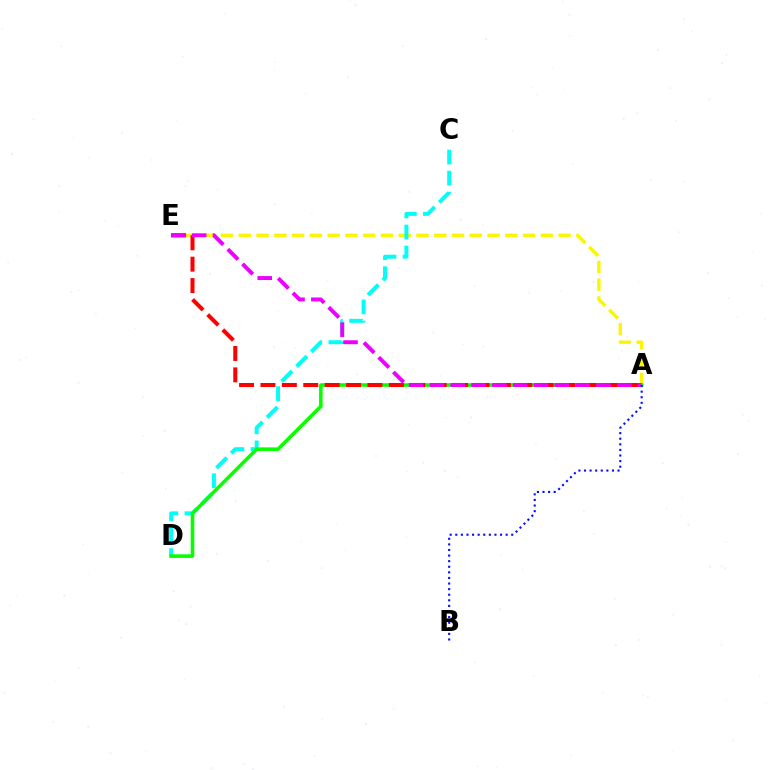{('A', 'E'): [{'color': '#fcf500', 'line_style': 'dashed', 'thickness': 2.41}, {'color': '#ff0000', 'line_style': 'dashed', 'thickness': 2.91}, {'color': '#ee00ff', 'line_style': 'dashed', 'thickness': 2.83}], ('C', 'D'): [{'color': '#00fff6', 'line_style': 'dashed', 'thickness': 2.86}], ('A', 'D'): [{'color': '#08ff00', 'line_style': 'solid', 'thickness': 2.57}], ('A', 'B'): [{'color': '#0010ff', 'line_style': 'dotted', 'thickness': 1.52}]}